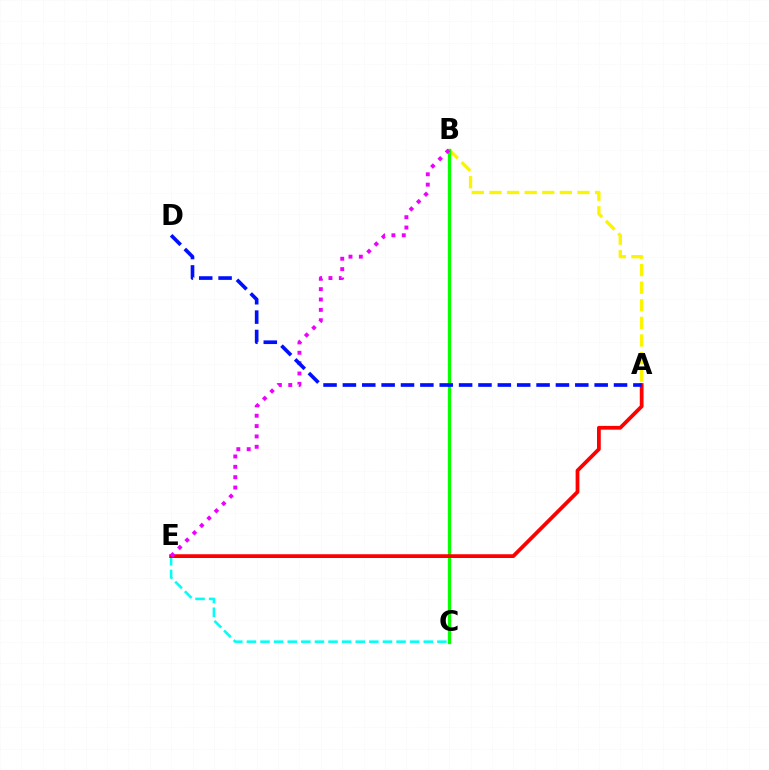{('A', 'B'): [{'color': '#fcf500', 'line_style': 'dashed', 'thickness': 2.39}], ('C', 'E'): [{'color': '#00fff6', 'line_style': 'dashed', 'thickness': 1.85}], ('B', 'C'): [{'color': '#08ff00', 'line_style': 'solid', 'thickness': 2.35}], ('A', 'E'): [{'color': '#ff0000', 'line_style': 'solid', 'thickness': 2.71}], ('B', 'E'): [{'color': '#ee00ff', 'line_style': 'dotted', 'thickness': 2.81}], ('A', 'D'): [{'color': '#0010ff', 'line_style': 'dashed', 'thickness': 2.63}]}